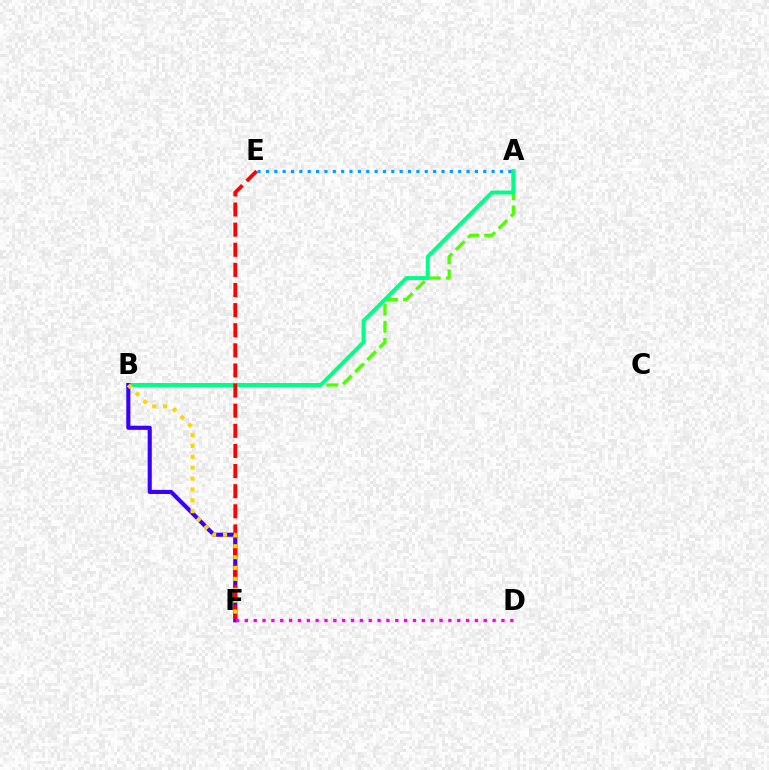{('A', 'B'): [{'color': '#4fff00', 'line_style': 'dashed', 'thickness': 2.33}, {'color': '#00ff86', 'line_style': 'solid', 'thickness': 2.86}], ('B', 'F'): [{'color': '#3700ff', 'line_style': 'solid', 'thickness': 2.96}, {'color': '#ffd500', 'line_style': 'dotted', 'thickness': 2.96}], ('E', 'F'): [{'color': '#ff0000', 'line_style': 'dashed', 'thickness': 2.73}], ('A', 'E'): [{'color': '#009eff', 'line_style': 'dotted', 'thickness': 2.27}], ('D', 'F'): [{'color': '#ff00ed', 'line_style': 'dotted', 'thickness': 2.4}]}